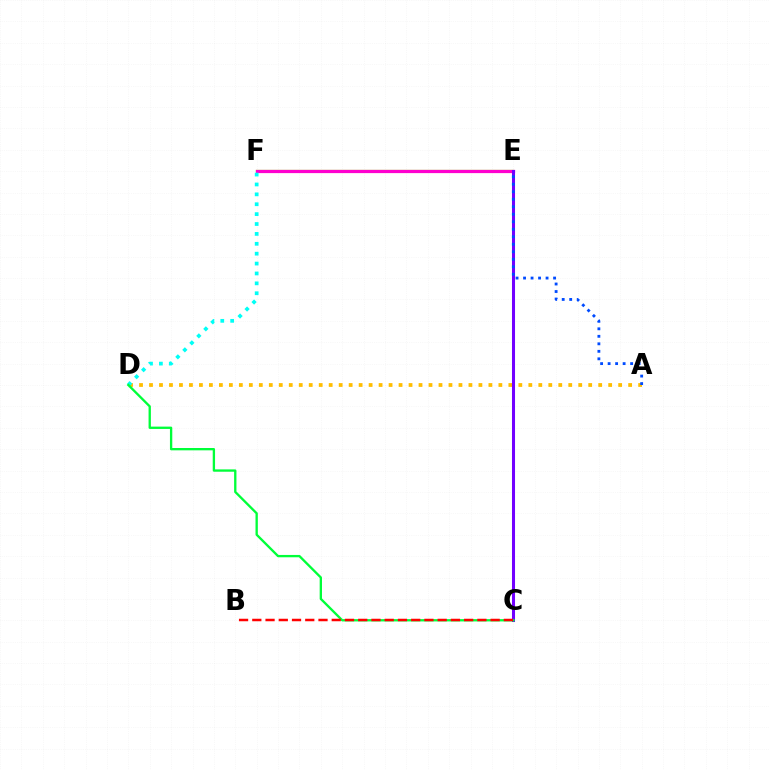{('E', 'F'): [{'color': '#84ff00', 'line_style': 'solid', 'thickness': 1.64}, {'color': '#ff00cf', 'line_style': 'solid', 'thickness': 2.32}], ('A', 'D'): [{'color': '#ffbd00', 'line_style': 'dotted', 'thickness': 2.71}], ('C', 'E'): [{'color': '#7200ff', 'line_style': 'solid', 'thickness': 2.2}], ('D', 'F'): [{'color': '#00fff6', 'line_style': 'dotted', 'thickness': 2.69}], ('A', 'E'): [{'color': '#004bff', 'line_style': 'dotted', 'thickness': 2.04}], ('C', 'D'): [{'color': '#00ff39', 'line_style': 'solid', 'thickness': 1.68}], ('B', 'C'): [{'color': '#ff0000', 'line_style': 'dashed', 'thickness': 1.8}]}